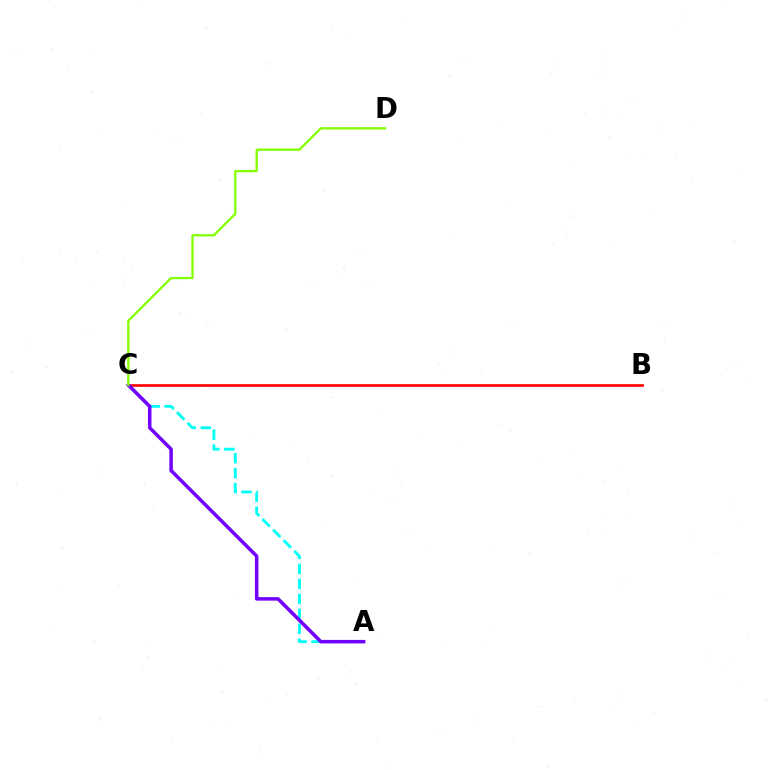{('B', 'C'): [{'color': '#ff0000', 'line_style': 'solid', 'thickness': 1.93}], ('A', 'C'): [{'color': '#00fff6', 'line_style': 'dashed', 'thickness': 2.04}, {'color': '#7200ff', 'line_style': 'solid', 'thickness': 2.53}], ('C', 'D'): [{'color': '#84ff00', 'line_style': 'solid', 'thickness': 1.67}]}